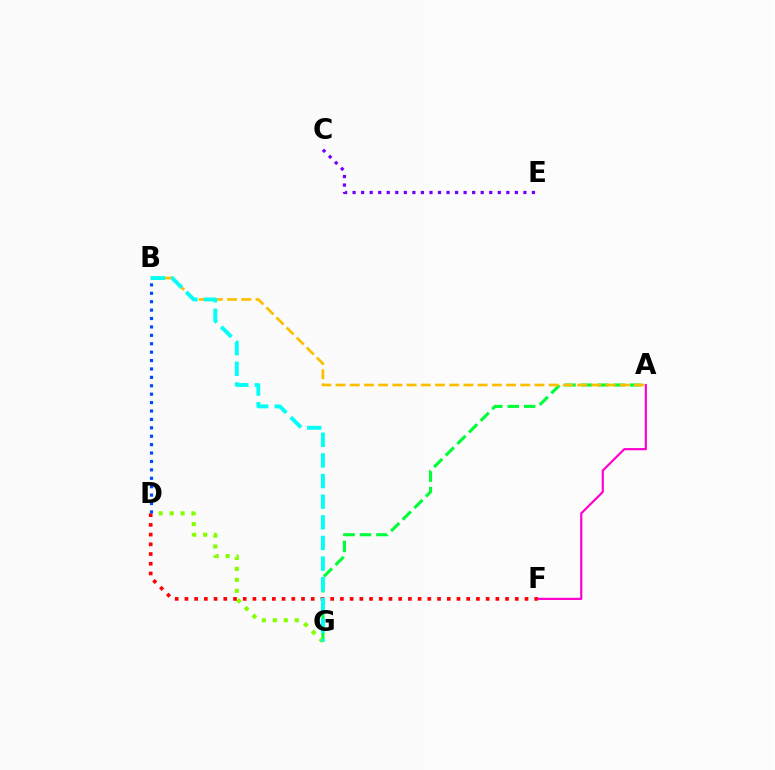{('A', 'G'): [{'color': '#00ff39', 'line_style': 'dashed', 'thickness': 2.23}], ('D', 'G'): [{'color': '#84ff00', 'line_style': 'dotted', 'thickness': 2.98}], ('C', 'E'): [{'color': '#7200ff', 'line_style': 'dotted', 'thickness': 2.32}], ('D', 'F'): [{'color': '#ff0000', 'line_style': 'dotted', 'thickness': 2.64}], ('A', 'B'): [{'color': '#ffbd00', 'line_style': 'dashed', 'thickness': 1.93}], ('B', 'D'): [{'color': '#004bff', 'line_style': 'dotted', 'thickness': 2.28}], ('B', 'G'): [{'color': '#00fff6', 'line_style': 'dashed', 'thickness': 2.8}], ('A', 'F'): [{'color': '#ff00cf', 'line_style': 'solid', 'thickness': 1.57}]}